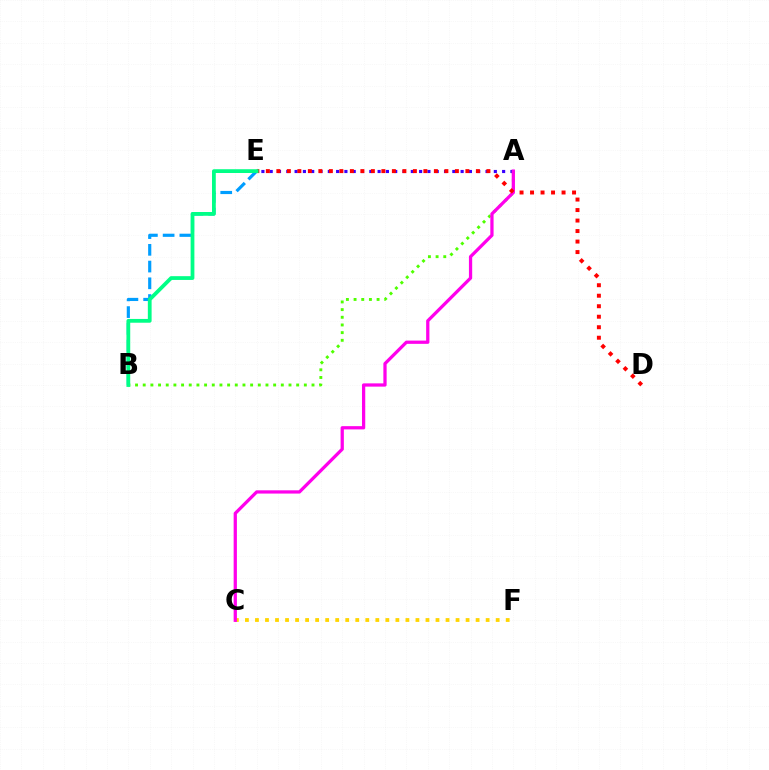{('B', 'E'): [{'color': '#009eff', 'line_style': 'dashed', 'thickness': 2.27}, {'color': '#00ff86', 'line_style': 'solid', 'thickness': 2.72}], ('A', 'E'): [{'color': '#3700ff', 'line_style': 'dotted', 'thickness': 2.26}], ('A', 'B'): [{'color': '#4fff00', 'line_style': 'dotted', 'thickness': 2.08}], ('C', 'F'): [{'color': '#ffd500', 'line_style': 'dotted', 'thickness': 2.73}], ('A', 'C'): [{'color': '#ff00ed', 'line_style': 'solid', 'thickness': 2.35}], ('D', 'E'): [{'color': '#ff0000', 'line_style': 'dotted', 'thickness': 2.85}]}